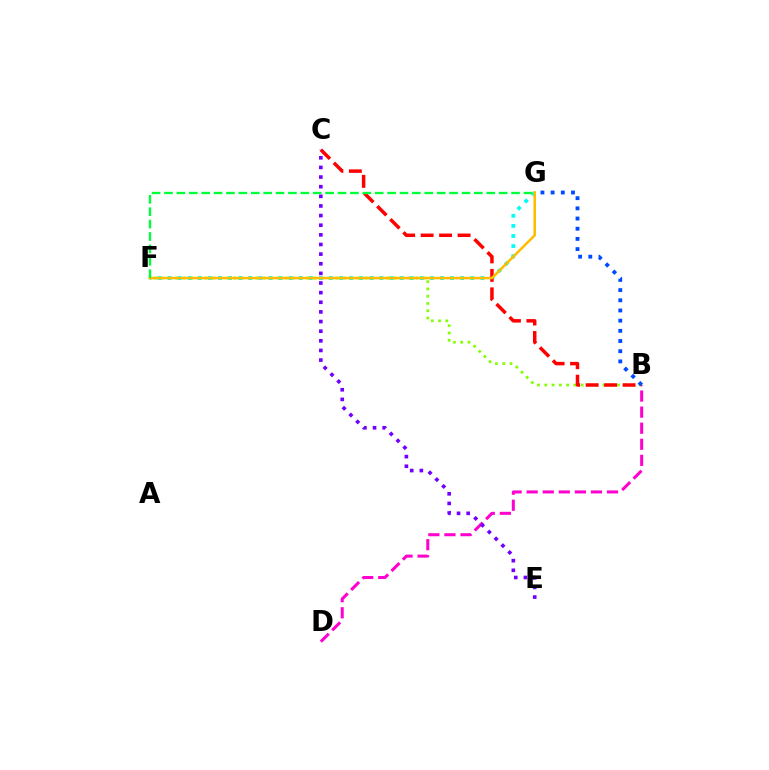{('B', 'F'): [{'color': '#84ff00', 'line_style': 'dotted', 'thickness': 1.98}], ('F', 'G'): [{'color': '#00fff6', 'line_style': 'dotted', 'thickness': 2.74}, {'color': '#ffbd00', 'line_style': 'solid', 'thickness': 1.84}, {'color': '#00ff39', 'line_style': 'dashed', 'thickness': 1.68}], ('B', 'D'): [{'color': '#ff00cf', 'line_style': 'dashed', 'thickness': 2.18}], ('B', 'C'): [{'color': '#ff0000', 'line_style': 'dashed', 'thickness': 2.51}], ('C', 'E'): [{'color': '#7200ff', 'line_style': 'dotted', 'thickness': 2.62}], ('B', 'G'): [{'color': '#004bff', 'line_style': 'dotted', 'thickness': 2.77}]}